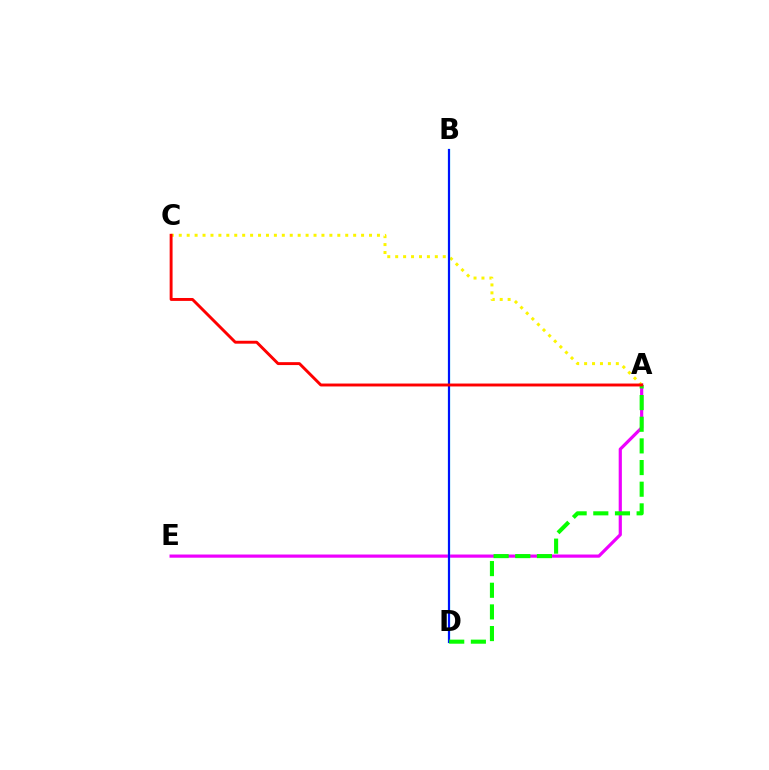{('A', 'E'): [{'color': '#ee00ff', 'line_style': 'solid', 'thickness': 2.29}], ('A', 'C'): [{'color': '#fcf500', 'line_style': 'dotted', 'thickness': 2.15}, {'color': '#ff0000', 'line_style': 'solid', 'thickness': 2.1}], ('B', 'D'): [{'color': '#00fff6', 'line_style': 'solid', 'thickness': 1.6}, {'color': '#0010ff', 'line_style': 'solid', 'thickness': 1.53}], ('A', 'D'): [{'color': '#08ff00', 'line_style': 'dashed', 'thickness': 2.94}]}